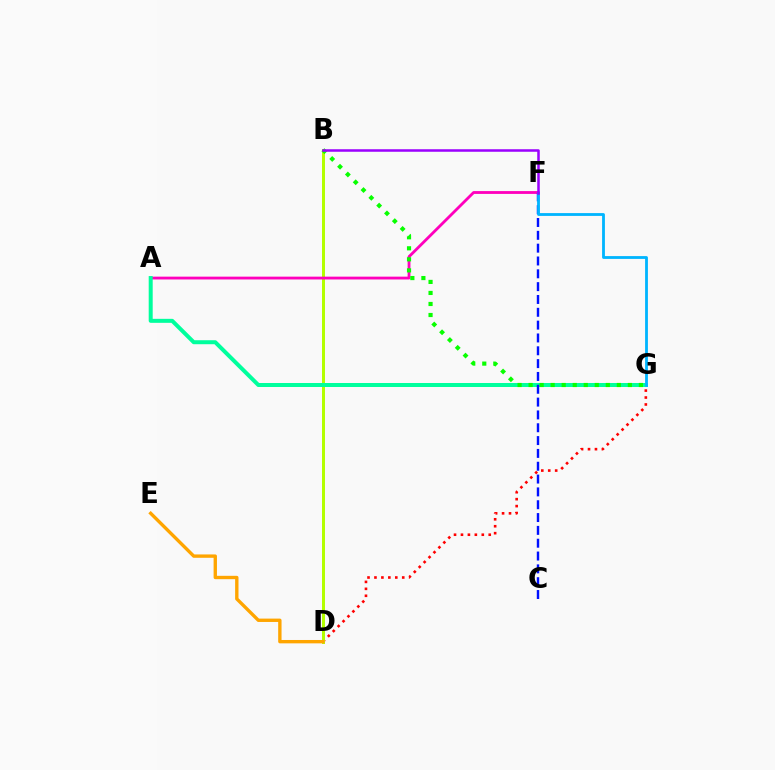{('D', 'G'): [{'color': '#ff0000', 'line_style': 'dotted', 'thickness': 1.89}], ('B', 'D'): [{'color': '#b3ff00', 'line_style': 'solid', 'thickness': 2.15}], ('A', 'F'): [{'color': '#ff00bd', 'line_style': 'solid', 'thickness': 2.03}], ('A', 'G'): [{'color': '#00ff9d', 'line_style': 'solid', 'thickness': 2.87}], ('C', 'F'): [{'color': '#0010ff', 'line_style': 'dashed', 'thickness': 1.74}], ('B', 'G'): [{'color': '#08ff00', 'line_style': 'dotted', 'thickness': 3.0}], ('D', 'E'): [{'color': '#ffa500', 'line_style': 'solid', 'thickness': 2.42}], ('F', 'G'): [{'color': '#00b5ff', 'line_style': 'solid', 'thickness': 2.03}], ('B', 'F'): [{'color': '#9b00ff', 'line_style': 'solid', 'thickness': 1.81}]}